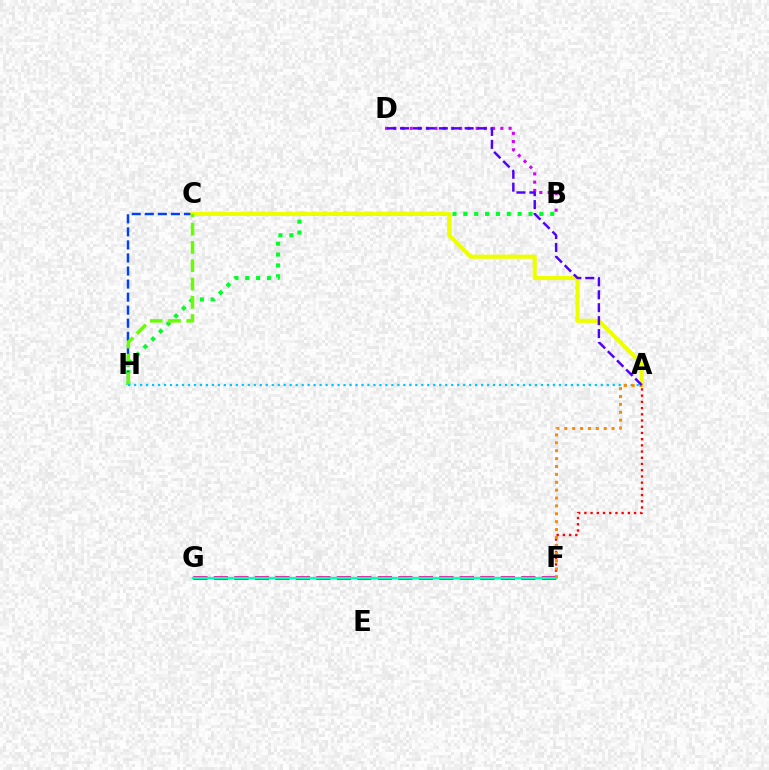{('F', 'G'): [{'color': '#ff00a0', 'line_style': 'dashed', 'thickness': 2.78}, {'color': '#00ffaf', 'line_style': 'solid', 'thickness': 1.7}], ('B', 'H'): [{'color': '#00ff27', 'line_style': 'dotted', 'thickness': 2.95}], ('B', 'D'): [{'color': '#d600ff', 'line_style': 'dotted', 'thickness': 2.24}], ('C', 'H'): [{'color': '#003fff', 'line_style': 'dashed', 'thickness': 1.77}, {'color': '#66ff00', 'line_style': 'dashed', 'thickness': 2.48}], ('A', 'C'): [{'color': '#eeff00', 'line_style': 'solid', 'thickness': 2.96}], ('A', 'F'): [{'color': '#ff0000', 'line_style': 'dotted', 'thickness': 1.69}, {'color': '#ff8800', 'line_style': 'dotted', 'thickness': 2.14}], ('A', 'H'): [{'color': '#00c7ff', 'line_style': 'dotted', 'thickness': 1.63}], ('A', 'D'): [{'color': '#4f00ff', 'line_style': 'dashed', 'thickness': 1.76}]}